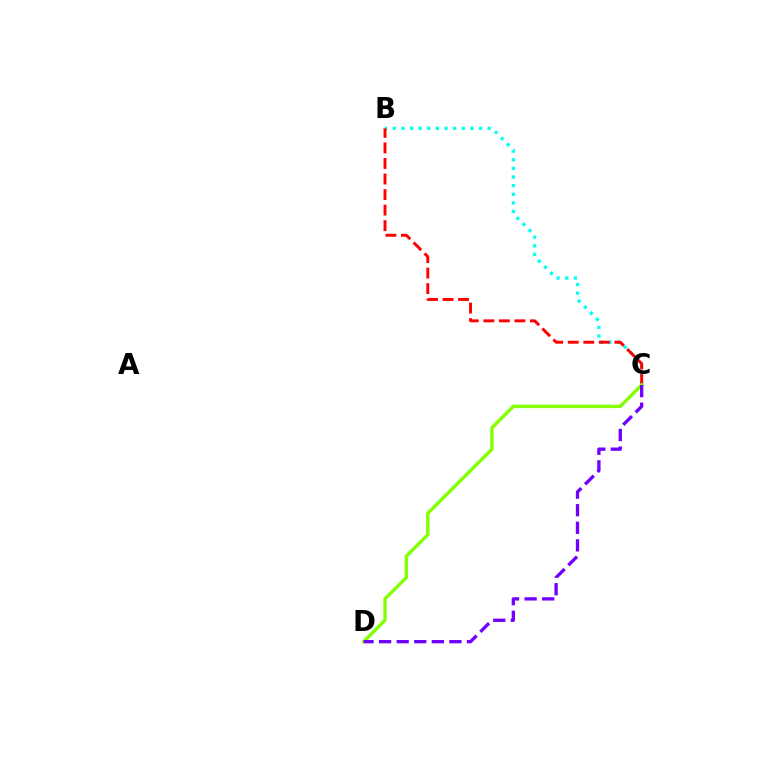{('B', 'C'): [{'color': '#00fff6', 'line_style': 'dotted', 'thickness': 2.34}, {'color': '#ff0000', 'line_style': 'dashed', 'thickness': 2.11}], ('C', 'D'): [{'color': '#84ff00', 'line_style': 'solid', 'thickness': 2.44}, {'color': '#7200ff', 'line_style': 'dashed', 'thickness': 2.39}]}